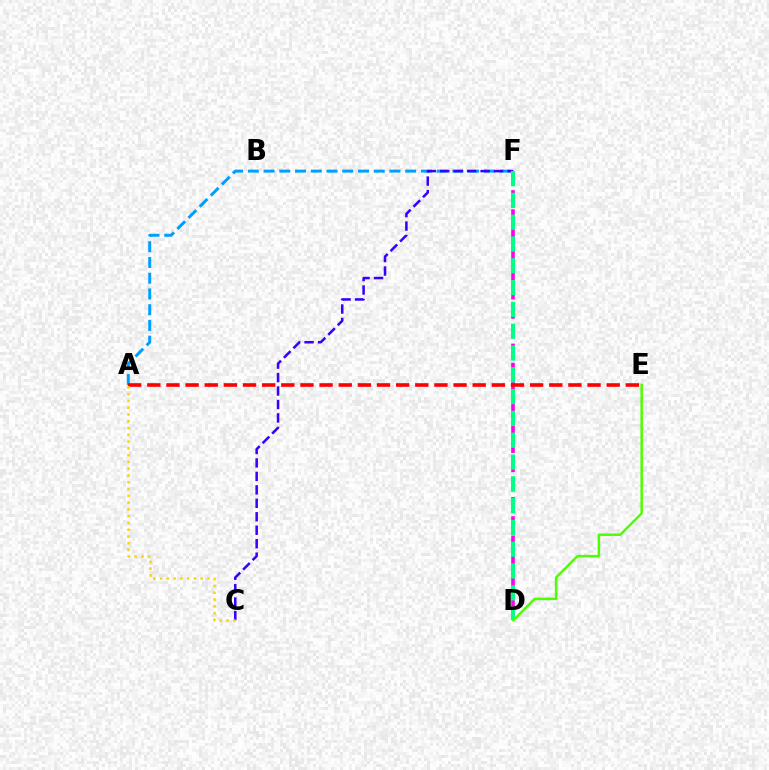{('D', 'F'): [{'color': '#ff00ed', 'line_style': 'dashed', 'thickness': 2.61}, {'color': '#00ff86', 'line_style': 'dashed', 'thickness': 2.96}], ('A', 'F'): [{'color': '#009eff', 'line_style': 'dashed', 'thickness': 2.14}], ('C', 'F'): [{'color': '#3700ff', 'line_style': 'dashed', 'thickness': 1.83}], ('A', 'E'): [{'color': '#ff0000', 'line_style': 'dashed', 'thickness': 2.6}], ('A', 'C'): [{'color': '#ffd500', 'line_style': 'dotted', 'thickness': 1.84}], ('D', 'E'): [{'color': '#4fff00', 'line_style': 'solid', 'thickness': 1.8}]}